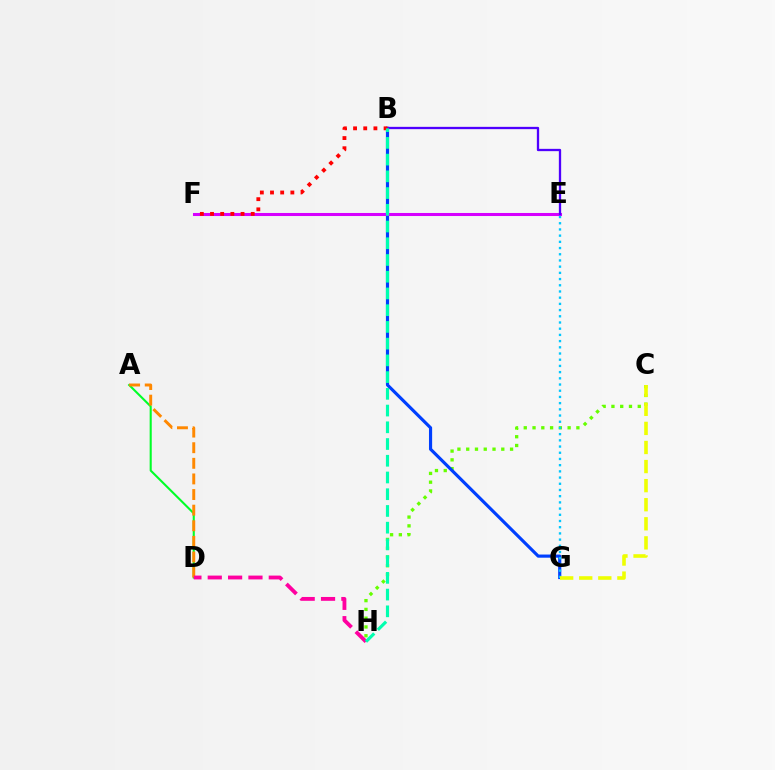{('C', 'H'): [{'color': '#66ff00', 'line_style': 'dotted', 'thickness': 2.38}], ('B', 'G'): [{'color': '#003fff', 'line_style': 'solid', 'thickness': 2.27}], ('E', 'F'): [{'color': '#d600ff', 'line_style': 'solid', 'thickness': 2.19}], ('A', 'D'): [{'color': '#00ff27', 'line_style': 'solid', 'thickness': 1.5}, {'color': '#ff8800', 'line_style': 'dashed', 'thickness': 2.12}], ('D', 'H'): [{'color': '#ff00a0', 'line_style': 'dashed', 'thickness': 2.76}], ('E', 'G'): [{'color': '#00c7ff', 'line_style': 'dotted', 'thickness': 1.69}], ('B', 'E'): [{'color': '#4f00ff', 'line_style': 'solid', 'thickness': 1.66}], ('B', 'F'): [{'color': '#ff0000', 'line_style': 'dotted', 'thickness': 2.76}], ('C', 'G'): [{'color': '#eeff00', 'line_style': 'dashed', 'thickness': 2.59}], ('B', 'H'): [{'color': '#00ffaf', 'line_style': 'dashed', 'thickness': 2.27}]}